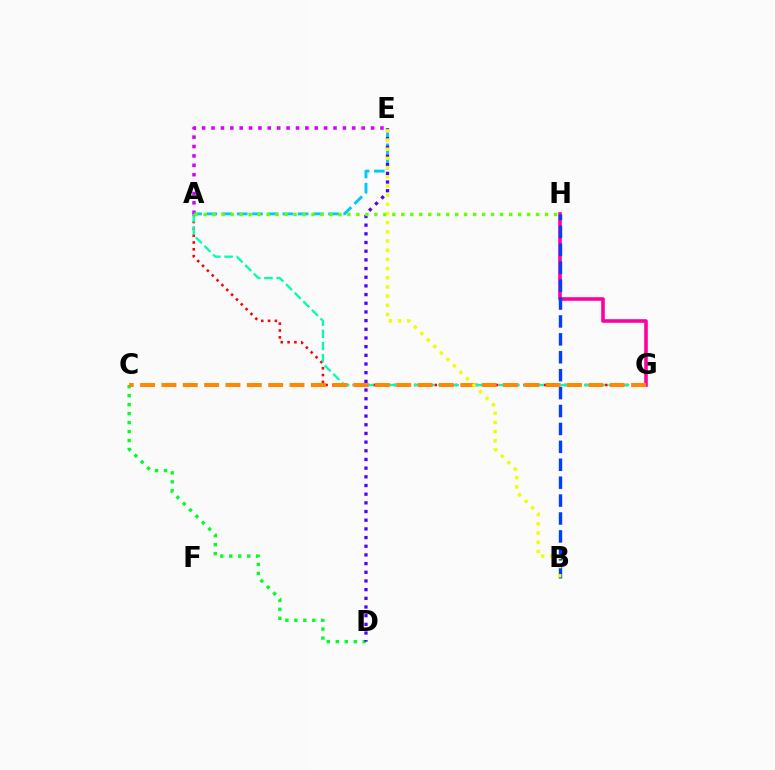{('A', 'G'): [{'color': '#ff0000', 'line_style': 'dotted', 'thickness': 1.85}, {'color': '#00ffaf', 'line_style': 'dashed', 'thickness': 1.65}], ('G', 'H'): [{'color': '#ff00a0', 'line_style': 'solid', 'thickness': 2.58}], ('C', 'D'): [{'color': '#00ff27', 'line_style': 'dotted', 'thickness': 2.44}], ('A', 'E'): [{'color': '#d600ff', 'line_style': 'dotted', 'thickness': 2.55}, {'color': '#00c7ff', 'line_style': 'dashed', 'thickness': 2.07}], ('B', 'H'): [{'color': '#003fff', 'line_style': 'dashed', 'thickness': 2.43}], ('C', 'G'): [{'color': '#ff8800', 'line_style': 'dashed', 'thickness': 2.9}], ('D', 'E'): [{'color': '#4f00ff', 'line_style': 'dotted', 'thickness': 2.36}], ('A', 'H'): [{'color': '#66ff00', 'line_style': 'dotted', 'thickness': 2.44}], ('B', 'E'): [{'color': '#eeff00', 'line_style': 'dotted', 'thickness': 2.49}]}